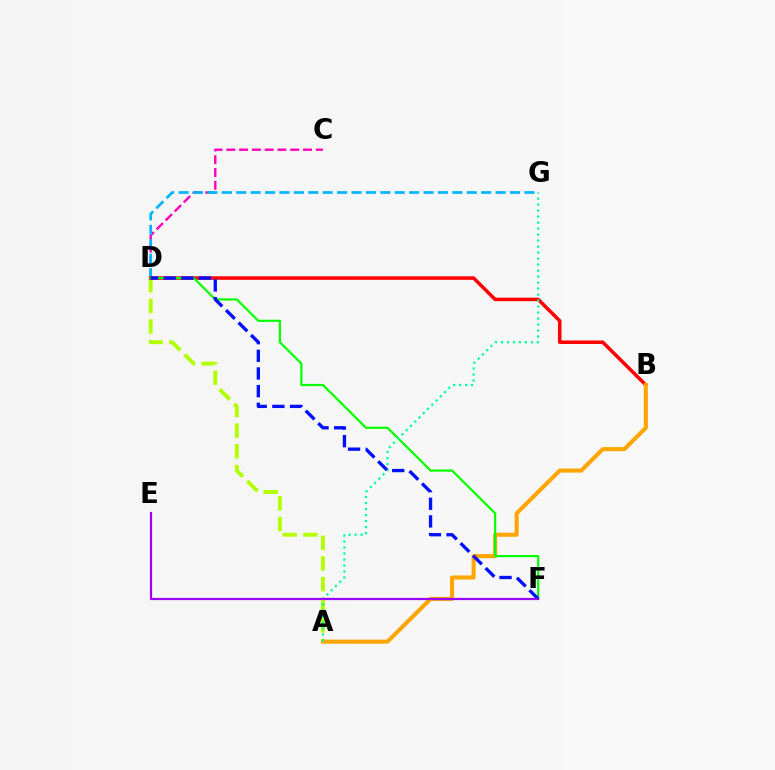{('A', 'D'): [{'color': '#b3ff00', 'line_style': 'dashed', 'thickness': 2.8}], ('C', 'D'): [{'color': '#ff00bd', 'line_style': 'dashed', 'thickness': 1.74}], ('D', 'G'): [{'color': '#00b5ff', 'line_style': 'dashed', 'thickness': 1.96}], ('B', 'D'): [{'color': '#ff0000', 'line_style': 'solid', 'thickness': 2.53}], ('A', 'B'): [{'color': '#ffa500', 'line_style': 'solid', 'thickness': 2.94}], ('D', 'F'): [{'color': '#08ff00', 'line_style': 'solid', 'thickness': 1.6}, {'color': '#0010ff', 'line_style': 'dashed', 'thickness': 2.4}], ('A', 'G'): [{'color': '#00ff9d', 'line_style': 'dotted', 'thickness': 1.63}], ('E', 'F'): [{'color': '#9b00ff', 'line_style': 'solid', 'thickness': 1.59}]}